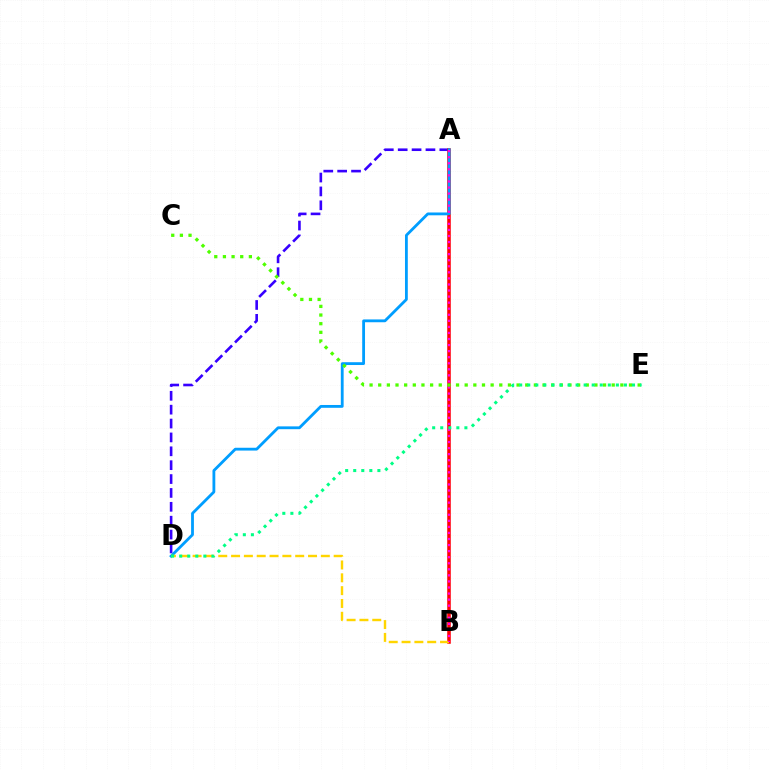{('A', 'D'): [{'color': '#3700ff', 'line_style': 'dashed', 'thickness': 1.89}, {'color': '#009eff', 'line_style': 'solid', 'thickness': 2.03}], ('A', 'B'): [{'color': '#ff0000', 'line_style': 'solid', 'thickness': 2.55}, {'color': '#ff00ed', 'line_style': 'dotted', 'thickness': 1.65}], ('B', 'D'): [{'color': '#ffd500', 'line_style': 'dashed', 'thickness': 1.74}], ('C', 'E'): [{'color': '#4fff00', 'line_style': 'dotted', 'thickness': 2.35}], ('D', 'E'): [{'color': '#00ff86', 'line_style': 'dotted', 'thickness': 2.19}]}